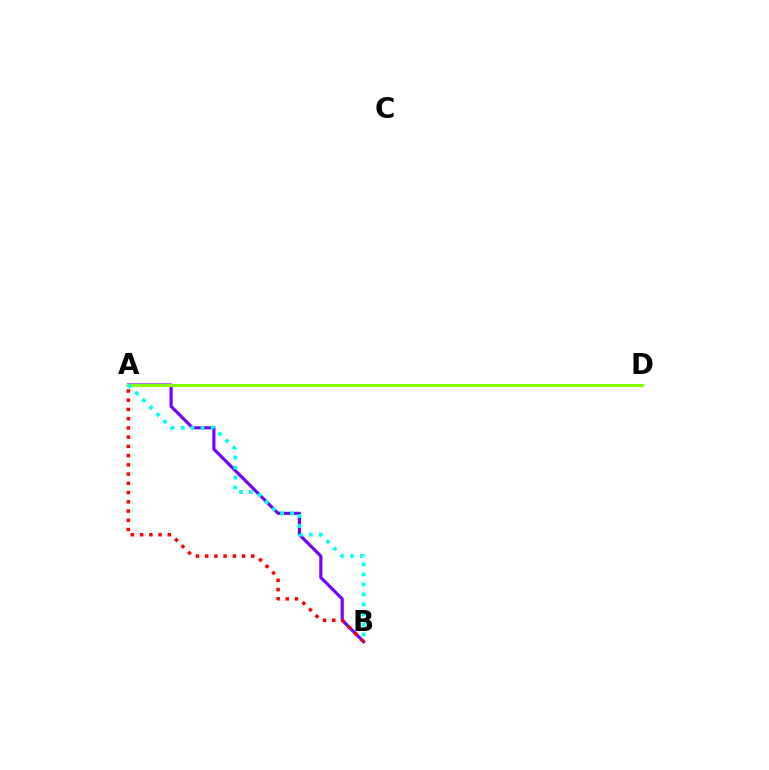{('A', 'B'): [{'color': '#7200ff', 'line_style': 'solid', 'thickness': 2.26}, {'color': '#ff0000', 'line_style': 'dotted', 'thickness': 2.51}, {'color': '#00fff6', 'line_style': 'dotted', 'thickness': 2.72}], ('A', 'D'): [{'color': '#84ff00', 'line_style': 'solid', 'thickness': 2.19}]}